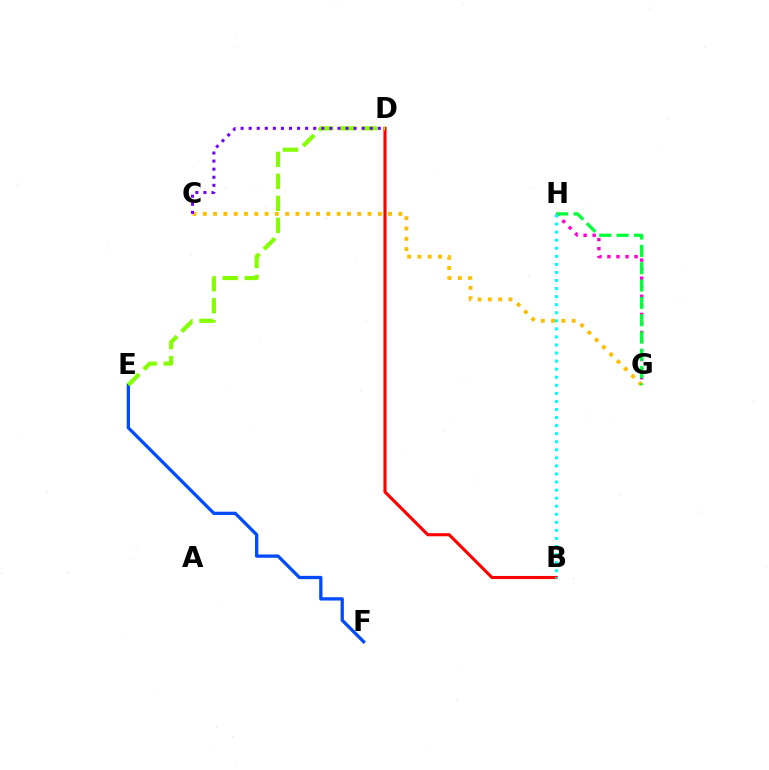{('B', 'D'): [{'color': '#ff0000', 'line_style': 'solid', 'thickness': 2.25}], ('E', 'F'): [{'color': '#004bff', 'line_style': 'solid', 'thickness': 2.36}], ('D', 'E'): [{'color': '#84ff00', 'line_style': 'dashed', 'thickness': 2.99}], ('G', 'H'): [{'color': '#ff00cf', 'line_style': 'dotted', 'thickness': 2.46}, {'color': '#00ff39', 'line_style': 'dashed', 'thickness': 2.35}], ('C', 'G'): [{'color': '#ffbd00', 'line_style': 'dotted', 'thickness': 2.8}], ('C', 'D'): [{'color': '#7200ff', 'line_style': 'dotted', 'thickness': 2.19}], ('B', 'H'): [{'color': '#00fff6', 'line_style': 'dotted', 'thickness': 2.19}]}